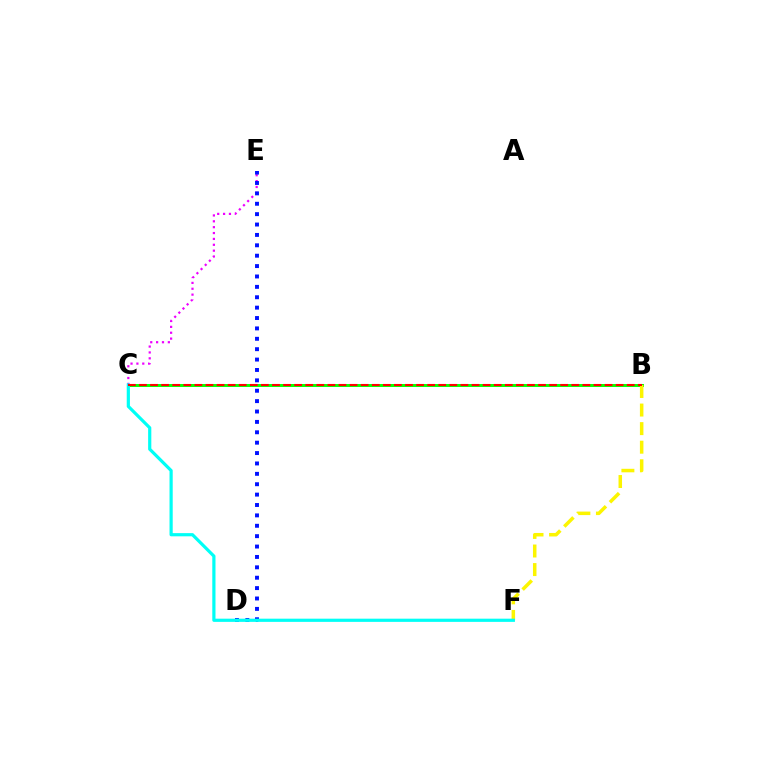{('B', 'C'): [{'color': '#08ff00', 'line_style': 'solid', 'thickness': 2.13}, {'color': '#ff0000', 'line_style': 'dashed', 'thickness': 1.51}], ('C', 'E'): [{'color': '#ee00ff', 'line_style': 'dotted', 'thickness': 1.6}], ('D', 'E'): [{'color': '#0010ff', 'line_style': 'dotted', 'thickness': 2.82}], ('B', 'F'): [{'color': '#fcf500', 'line_style': 'dashed', 'thickness': 2.52}], ('C', 'F'): [{'color': '#00fff6', 'line_style': 'solid', 'thickness': 2.3}]}